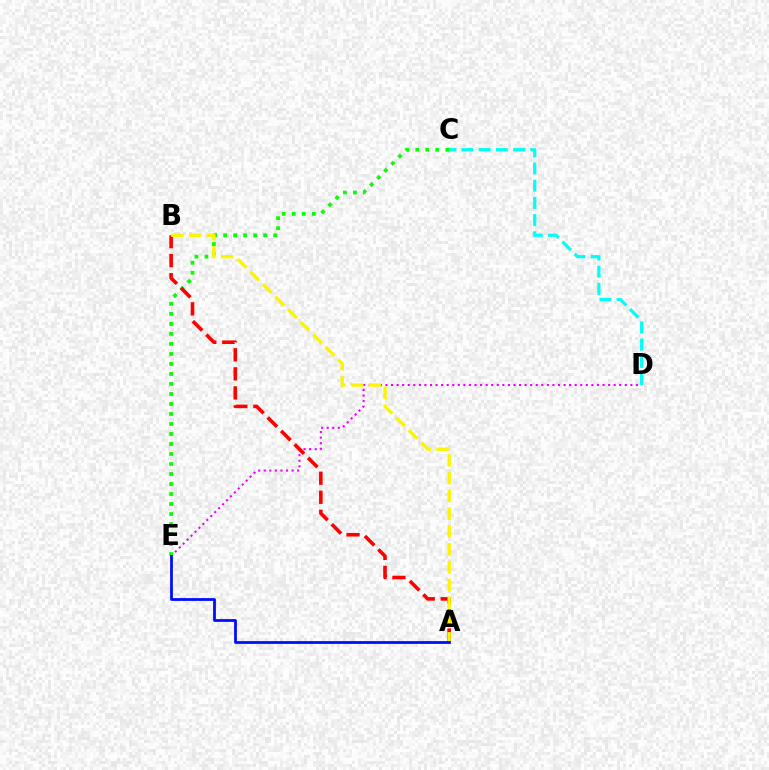{('D', 'E'): [{'color': '#ee00ff', 'line_style': 'dotted', 'thickness': 1.51}], ('C', 'D'): [{'color': '#00fff6', 'line_style': 'dashed', 'thickness': 2.34}], ('C', 'E'): [{'color': '#08ff00', 'line_style': 'dotted', 'thickness': 2.72}], ('A', 'B'): [{'color': '#ff0000', 'line_style': 'dashed', 'thickness': 2.59}, {'color': '#fcf500', 'line_style': 'dashed', 'thickness': 2.42}], ('A', 'E'): [{'color': '#0010ff', 'line_style': 'solid', 'thickness': 2.01}]}